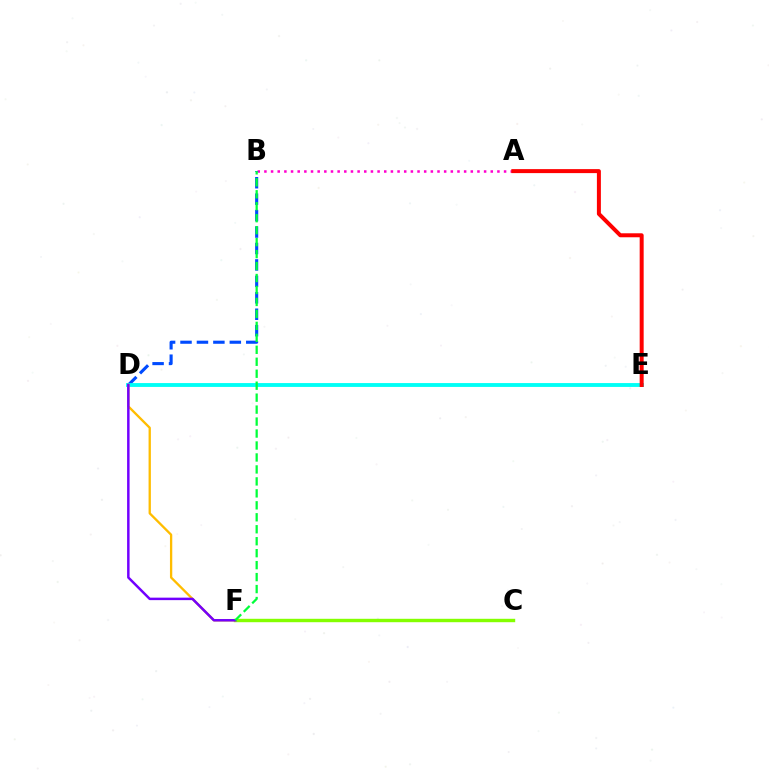{('C', 'F'): [{'color': '#84ff00', 'line_style': 'solid', 'thickness': 2.45}], ('A', 'B'): [{'color': '#ff00cf', 'line_style': 'dotted', 'thickness': 1.81}], ('B', 'D'): [{'color': '#004bff', 'line_style': 'dashed', 'thickness': 2.23}], ('D', 'E'): [{'color': '#00fff6', 'line_style': 'solid', 'thickness': 2.77}], ('D', 'F'): [{'color': '#ffbd00', 'line_style': 'solid', 'thickness': 1.67}, {'color': '#7200ff', 'line_style': 'solid', 'thickness': 1.79}], ('A', 'E'): [{'color': '#ff0000', 'line_style': 'solid', 'thickness': 2.87}], ('B', 'F'): [{'color': '#00ff39', 'line_style': 'dashed', 'thickness': 1.63}]}